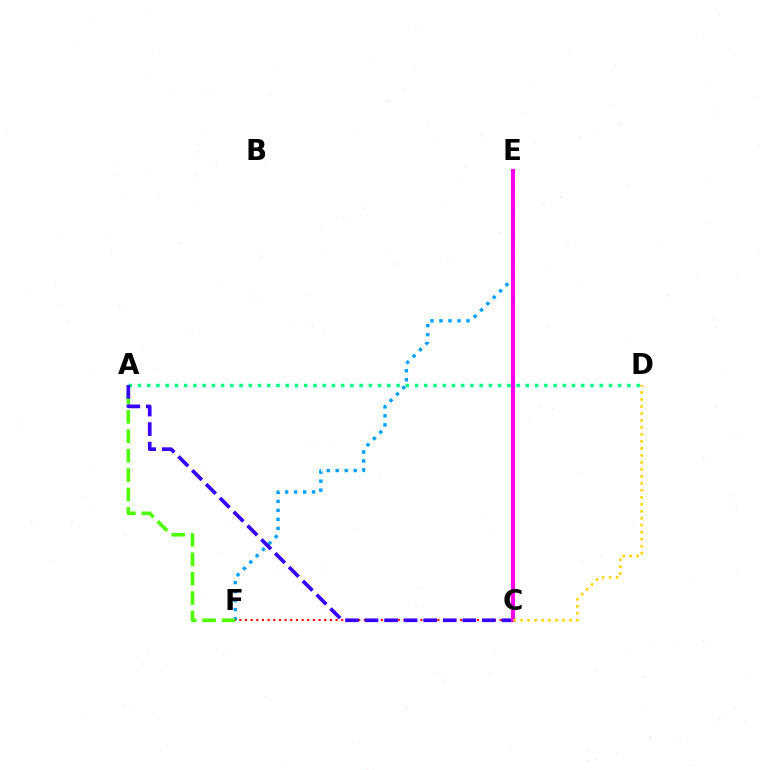{('A', 'D'): [{'color': '#00ff86', 'line_style': 'dotted', 'thickness': 2.51}], ('E', 'F'): [{'color': '#009eff', 'line_style': 'dotted', 'thickness': 2.44}], ('A', 'F'): [{'color': '#4fff00', 'line_style': 'dashed', 'thickness': 2.64}], ('C', 'F'): [{'color': '#ff0000', 'line_style': 'dotted', 'thickness': 1.54}], ('A', 'C'): [{'color': '#3700ff', 'line_style': 'dashed', 'thickness': 2.66}], ('C', 'E'): [{'color': '#ff00ed', 'line_style': 'solid', 'thickness': 2.97}], ('C', 'D'): [{'color': '#ffd500', 'line_style': 'dotted', 'thickness': 1.9}]}